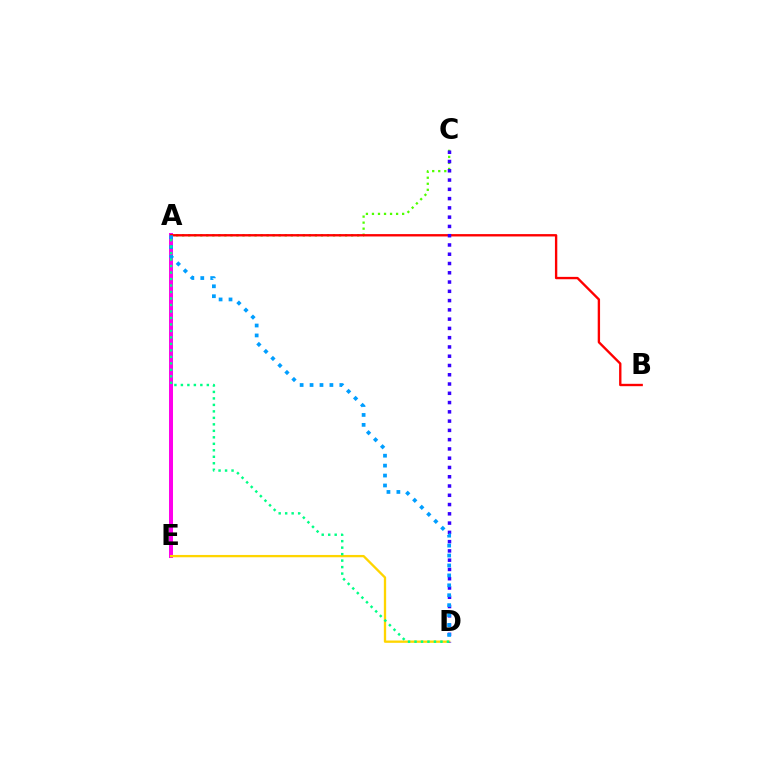{('A', 'E'): [{'color': '#ff00ed', 'line_style': 'solid', 'thickness': 2.87}], ('D', 'E'): [{'color': '#ffd500', 'line_style': 'solid', 'thickness': 1.67}], ('A', 'C'): [{'color': '#4fff00', 'line_style': 'dotted', 'thickness': 1.64}], ('A', 'B'): [{'color': '#ff0000', 'line_style': 'solid', 'thickness': 1.7}], ('C', 'D'): [{'color': '#3700ff', 'line_style': 'dotted', 'thickness': 2.52}], ('A', 'D'): [{'color': '#009eff', 'line_style': 'dotted', 'thickness': 2.7}, {'color': '#00ff86', 'line_style': 'dotted', 'thickness': 1.76}]}